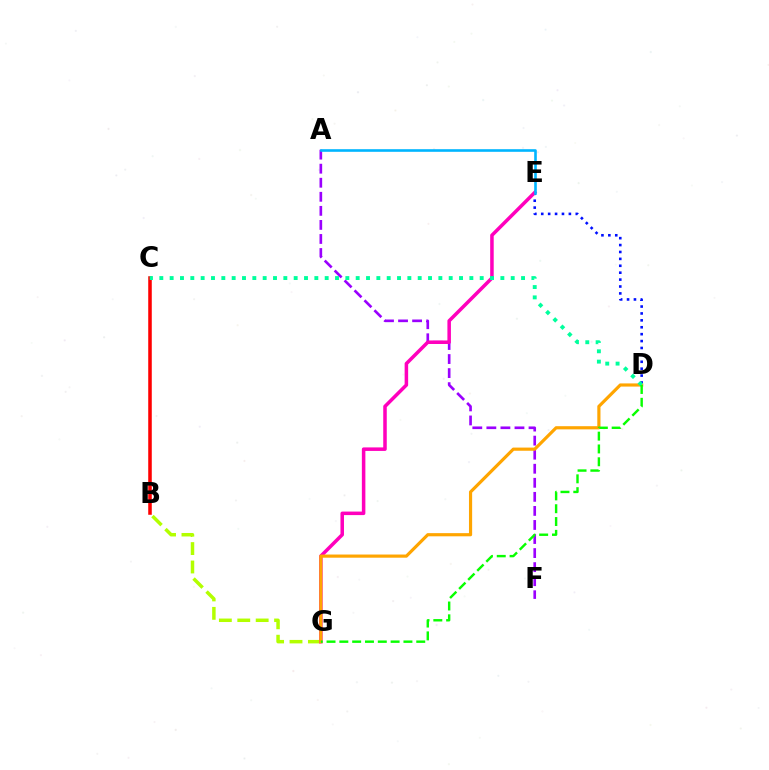{('D', 'E'): [{'color': '#0010ff', 'line_style': 'dotted', 'thickness': 1.88}], ('B', 'C'): [{'color': '#ff0000', 'line_style': 'solid', 'thickness': 2.55}], ('B', 'G'): [{'color': '#b3ff00', 'line_style': 'dashed', 'thickness': 2.5}], ('A', 'F'): [{'color': '#9b00ff', 'line_style': 'dashed', 'thickness': 1.91}], ('E', 'G'): [{'color': '#ff00bd', 'line_style': 'solid', 'thickness': 2.53}], ('D', 'G'): [{'color': '#ffa500', 'line_style': 'solid', 'thickness': 2.28}, {'color': '#08ff00', 'line_style': 'dashed', 'thickness': 1.74}], ('C', 'D'): [{'color': '#00ff9d', 'line_style': 'dotted', 'thickness': 2.81}], ('A', 'E'): [{'color': '#00b5ff', 'line_style': 'solid', 'thickness': 1.88}]}